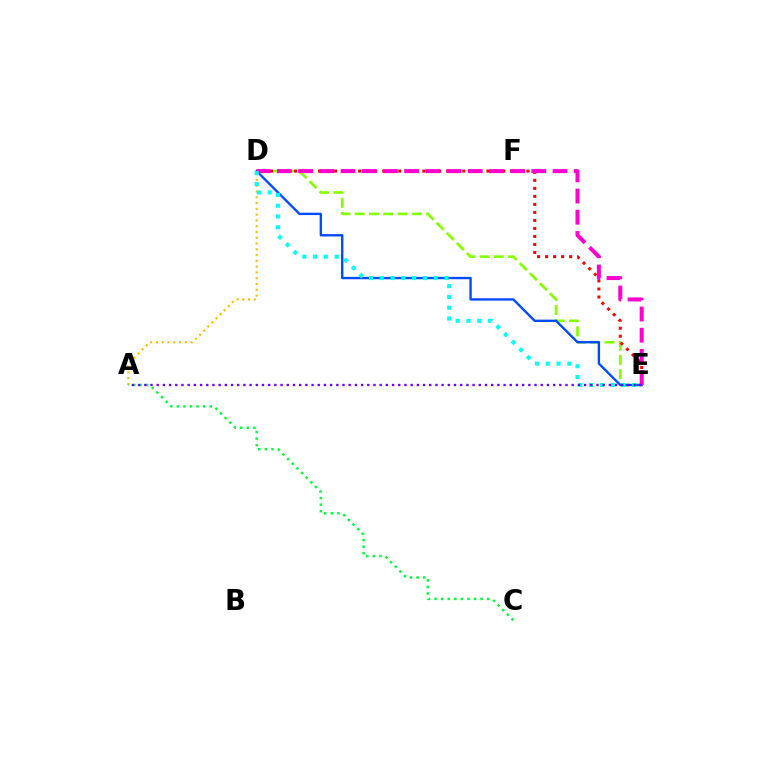{('A', 'D'): [{'color': '#ffbd00', 'line_style': 'dotted', 'thickness': 1.57}], ('D', 'E'): [{'color': '#84ff00', 'line_style': 'dashed', 'thickness': 1.94}, {'color': '#004bff', 'line_style': 'solid', 'thickness': 1.71}, {'color': '#ff0000', 'line_style': 'dotted', 'thickness': 2.18}, {'color': '#ff00cf', 'line_style': 'dashed', 'thickness': 2.88}, {'color': '#00fff6', 'line_style': 'dotted', 'thickness': 2.93}], ('A', 'C'): [{'color': '#00ff39', 'line_style': 'dotted', 'thickness': 1.78}], ('A', 'E'): [{'color': '#7200ff', 'line_style': 'dotted', 'thickness': 1.68}]}